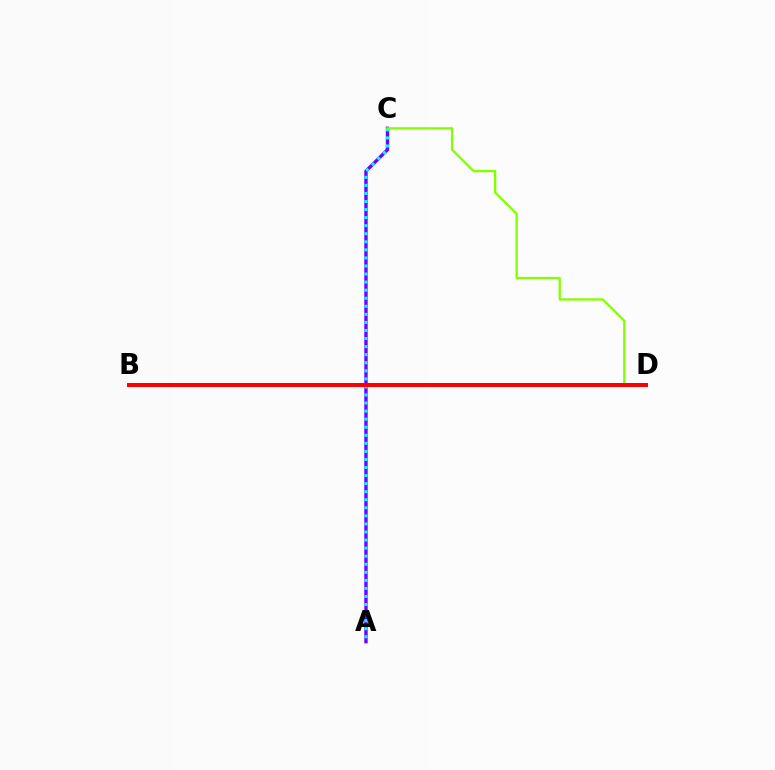{('A', 'C'): [{'color': '#7200ff', 'line_style': 'solid', 'thickness': 2.45}, {'color': '#00fff6', 'line_style': 'dotted', 'thickness': 2.19}], ('C', 'D'): [{'color': '#84ff00', 'line_style': 'solid', 'thickness': 1.66}], ('B', 'D'): [{'color': '#ff0000', 'line_style': 'solid', 'thickness': 2.88}]}